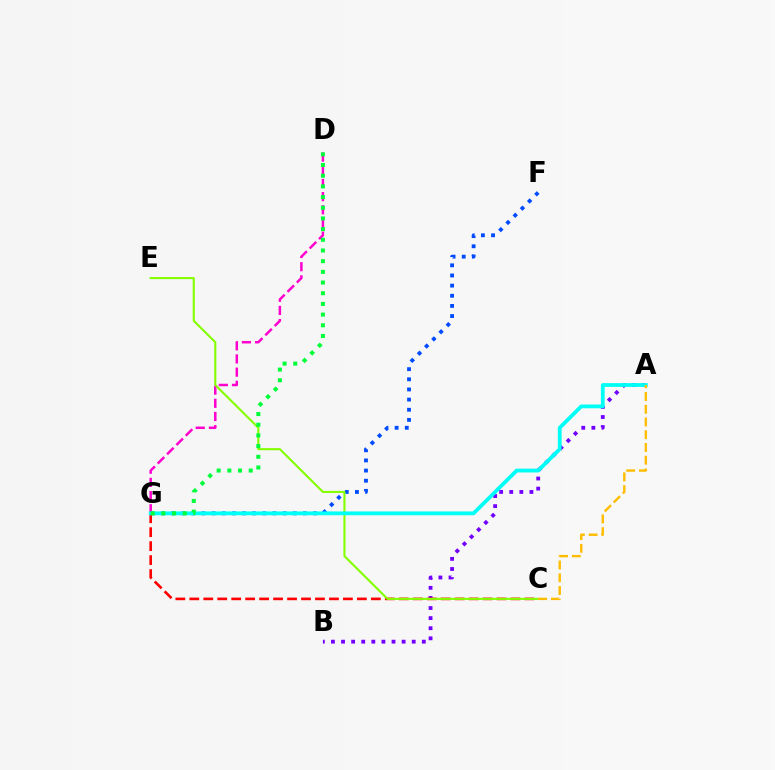{('D', 'G'): [{'color': '#ff00cf', 'line_style': 'dashed', 'thickness': 1.79}, {'color': '#00ff39', 'line_style': 'dotted', 'thickness': 2.9}], ('A', 'B'): [{'color': '#7200ff', 'line_style': 'dotted', 'thickness': 2.74}], ('F', 'G'): [{'color': '#004bff', 'line_style': 'dotted', 'thickness': 2.76}], ('C', 'G'): [{'color': '#ff0000', 'line_style': 'dashed', 'thickness': 1.9}], ('C', 'E'): [{'color': '#84ff00', 'line_style': 'solid', 'thickness': 1.52}], ('A', 'G'): [{'color': '#00fff6', 'line_style': 'solid', 'thickness': 2.73}], ('A', 'C'): [{'color': '#ffbd00', 'line_style': 'dashed', 'thickness': 1.73}]}